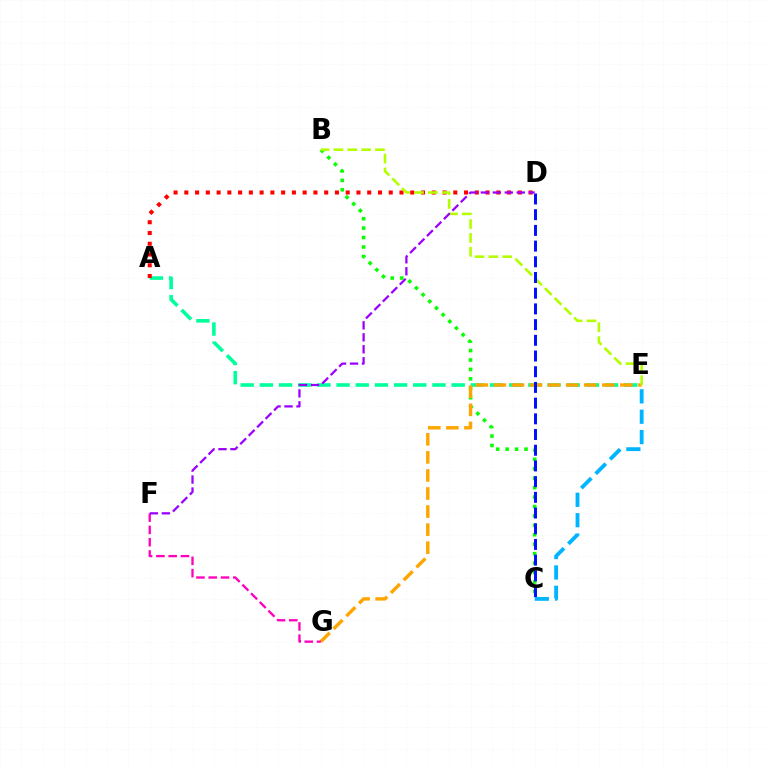{('A', 'E'): [{'color': '#00ff9d', 'line_style': 'dashed', 'thickness': 2.61}], ('A', 'D'): [{'color': '#ff0000', 'line_style': 'dotted', 'thickness': 2.92}], ('B', 'C'): [{'color': '#08ff00', 'line_style': 'dotted', 'thickness': 2.56}], ('E', 'G'): [{'color': '#ffa500', 'line_style': 'dashed', 'thickness': 2.45}], ('F', 'G'): [{'color': '#ff00bd', 'line_style': 'dashed', 'thickness': 1.67}], ('C', 'E'): [{'color': '#00b5ff', 'line_style': 'dashed', 'thickness': 2.77}], ('B', 'E'): [{'color': '#b3ff00', 'line_style': 'dashed', 'thickness': 1.88}], ('C', 'D'): [{'color': '#0010ff', 'line_style': 'dashed', 'thickness': 2.13}], ('D', 'F'): [{'color': '#9b00ff', 'line_style': 'dashed', 'thickness': 1.63}]}